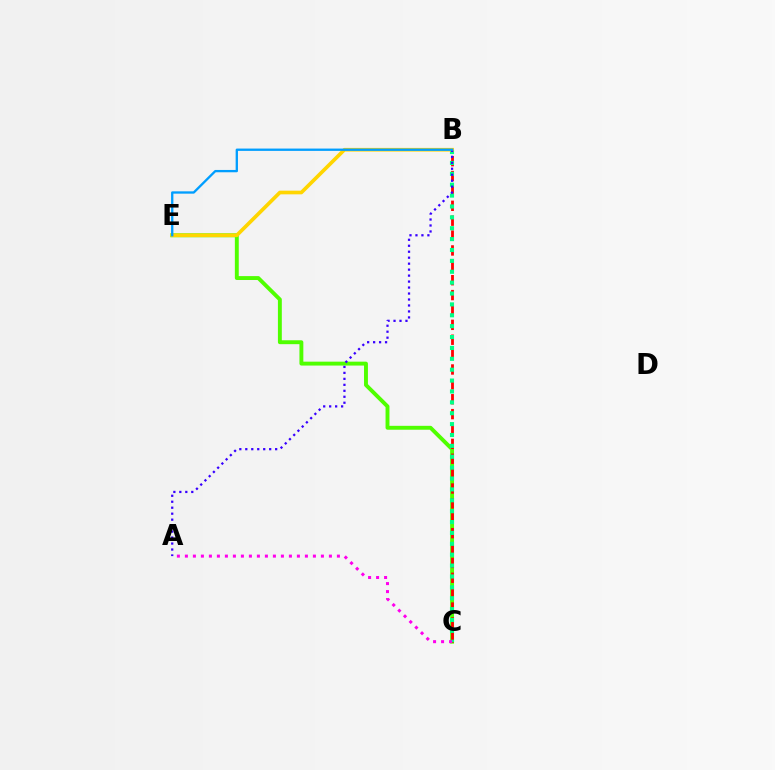{('C', 'E'): [{'color': '#4fff00', 'line_style': 'solid', 'thickness': 2.81}], ('B', 'C'): [{'color': '#ff0000', 'line_style': 'dashed', 'thickness': 2.02}, {'color': '#00ff86', 'line_style': 'dotted', 'thickness': 2.96}], ('A', 'C'): [{'color': '#ff00ed', 'line_style': 'dotted', 'thickness': 2.17}], ('B', 'E'): [{'color': '#ffd500', 'line_style': 'solid', 'thickness': 2.65}, {'color': '#009eff', 'line_style': 'solid', 'thickness': 1.67}], ('A', 'B'): [{'color': '#3700ff', 'line_style': 'dotted', 'thickness': 1.62}]}